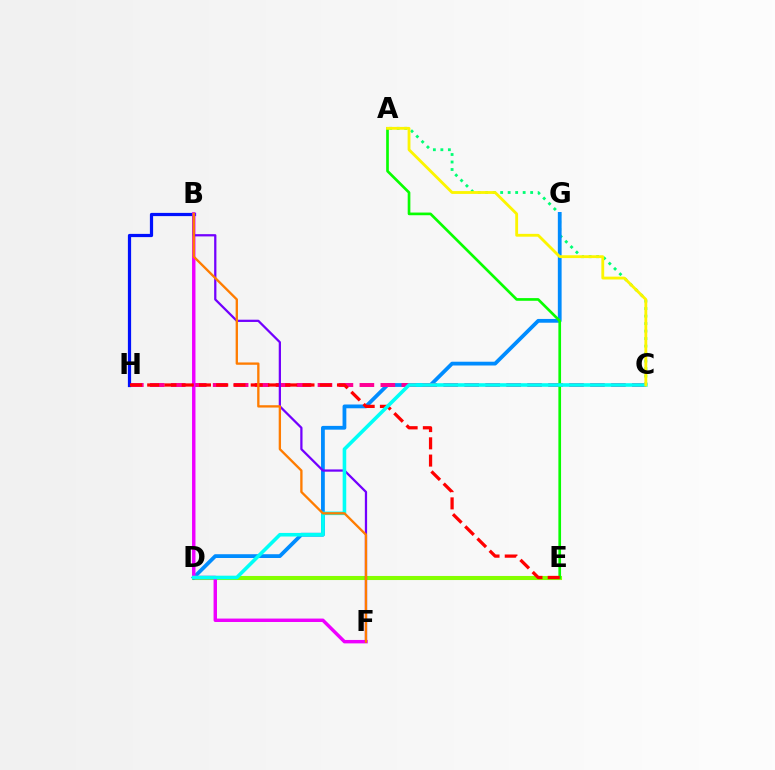{('A', 'C'): [{'color': '#00ff74', 'line_style': 'dotted', 'thickness': 2.04}, {'color': '#fcf500', 'line_style': 'solid', 'thickness': 2.04}], ('D', 'E'): [{'color': '#84ff00', 'line_style': 'solid', 'thickness': 2.93}], ('D', 'G'): [{'color': '#008cff', 'line_style': 'solid', 'thickness': 2.72}], ('C', 'H'): [{'color': '#ff0094', 'line_style': 'dashed', 'thickness': 2.85}], ('B', 'H'): [{'color': '#0010ff', 'line_style': 'solid', 'thickness': 2.32}], ('B', 'F'): [{'color': '#ee00ff', 'line_style': 'solid', 'thickness': 2.47}, {'color': '#7200ff', 'line_style': 'solid', 'thickness': 1.62}, {'color': '#ff7c00', 'line_style': 'solid', 'thickness': 1.68}], ('A', 'E'): [{'color': '#08ff00', 'line_style': 'solid', 'thickness': 1.93}], ('E', 'H'): [{'color': '#ff0000', 'line_style': 'dashed', 'thickness': 2.34}], ('C', 'D'): [{'color': '#00fff6', 'line_style': 'solid', 'thickness': 2.58}]}